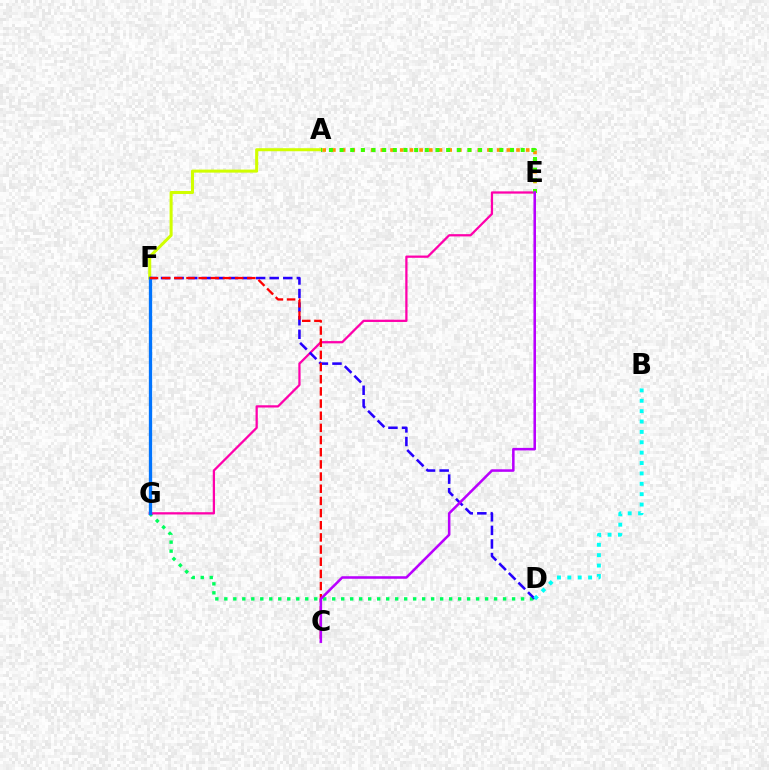{('A', 'F'): [{'color': '#d1ff00', 'line_style': 'solid', 'thickness': 2.19}], ('D', 'G'): [{'color': '#00ff5c', 'line_style': 'dotted', 'thickness': 2.44}], ('E', 'G'): [{'color': '#ff00ac', 'line_style': 'solid', 'thickness': 1.63}], ('D', 'F'): [{'color': '#2500ff', 'line_style': 'dashed', 'thickness': 1.84}], ('B', 'D'): [{'color': '#00fff6', 'line_style': 'dotted', 'thickness': 2.82}], ('A', 'E'): [{'color': '#ff9400', 'line_style': 'dotted', 'thickness': 2.63}, {'color': '#3dff00', 'line_style': 'dotted', 'thickness': 2.9}], ('F', 'G'): [{'color': '#0074ff', 'line_style': 'solid', 'thickness': 2.38}], ('C', 'F'): [{'color': '#ff0000', 'line_style': 'dashed', 'thickness': 1.65}], ('C', 'E'): [{'color': '#b900ff', 'line_style': 'solid', 'thickness': 1.83}]}